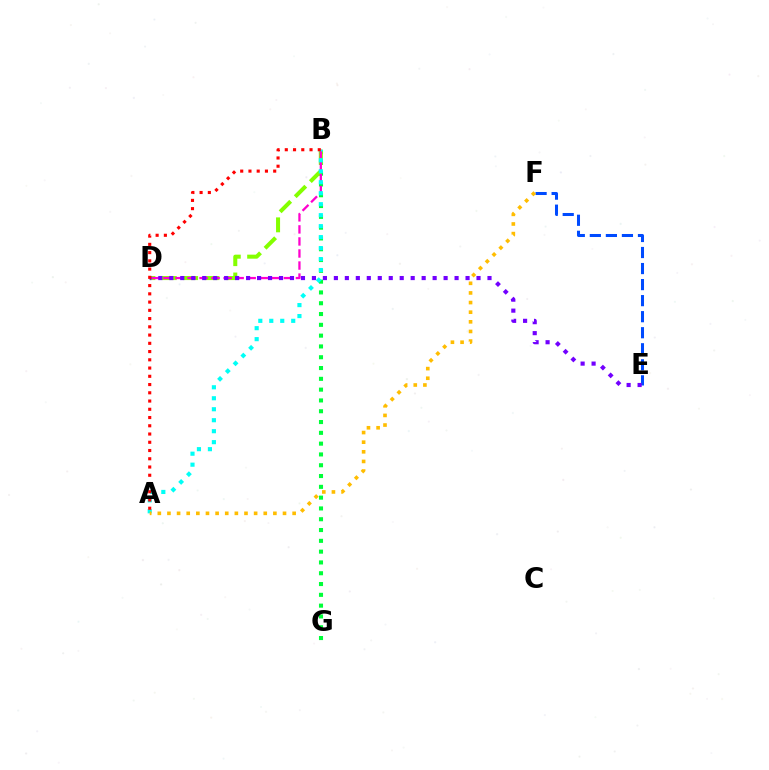{('B', 'G'): [{'color': '#00ff39', 'line_style': 'dotted', 'thickness': 2.93}], ('B', 'D'): [{'color': '#84ff00', 'line_style': 'dashed', 'thickness': 2.9}, {'color': '#ff00cf', 'line_style': 'dashed', 'thickness': 1.64}], ('E', 'F'): [{'color': '#004bff', 'line_style': 'dashed', 'thickness': 2.18}], ('A', 'B'): [{'color': '#00fff6', 'line_style': 'dotted', 'thickness': 2.98}, {'color': '#ff0000', 'line_style': 'dotted', 'thickness': 2.24}], ('D', 'E'): [{'color': '#7200ff', 'line_style': 'dotted', 'thickness': 2.98}], ('A', 'F'): [{'color': '#ffbd00', 'line_style': 'dotted', 'thickness': 2.62}]}